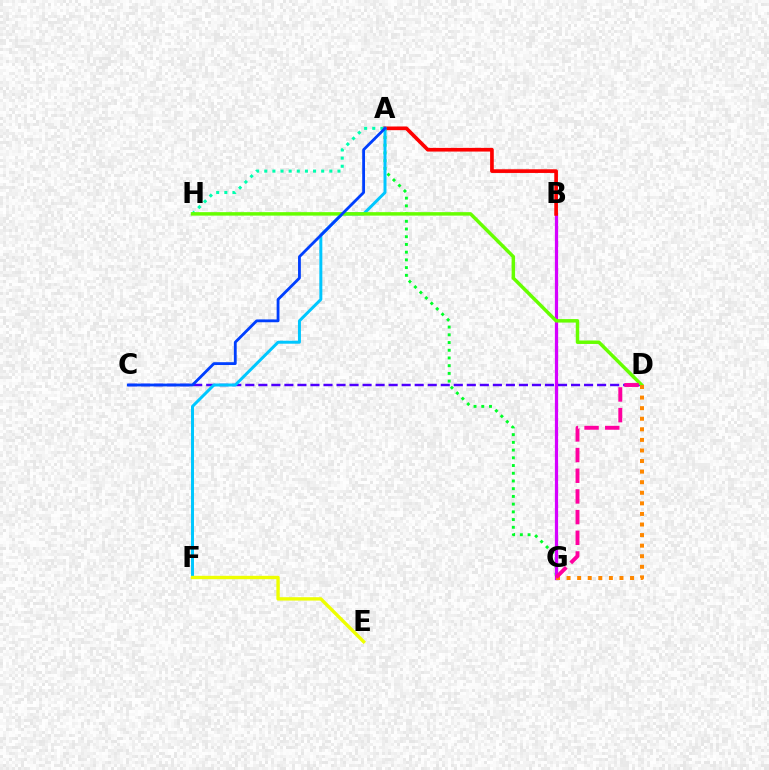{('A', 'G'): [{'color': '#00ff27', 'line_style': 'dotted', 'thickness': 2.1}], ('B', 'G'): [{'color': '#d600ff', 'line_style': 'solid', 'thickness': 2.33}], ('C', 'D'): [{'color': '#4f00ff', 'line_style': 'dashed', 'thickness': 1.77}], ('A', 'B'): [{'color': '#ff0000', 'line_style': 'solid', 'thickness': 2.65}], ('A', 'H'): [{'color': '#00ffaf', 'line_style': 'dotted', 'thickness': 2.21}], ('A', 'F'): [{'color': '#00c7ff', 'line_style': 'solid', 'thickness': 2.15}], ('E', 'F'): [{'color': '#eeff00', 'line_style': 'solid', 'thickness': 2.42}], ('D', 'H'): [{'color': '#66ff00', 'line_style': 'solid', 'thickness': 2.5}], ('A', 'C'): [{'color': '#003fff', 'line_style': 'solid', 'thickness': 2.03}], ('D', 'G'): [{'color': '#ff8800', 'line_style': 'dotted', 'thickness': 2.87}, {'color': '#ff00a0', 'line_style': 'dashed', 'thickness': 2.81}]}